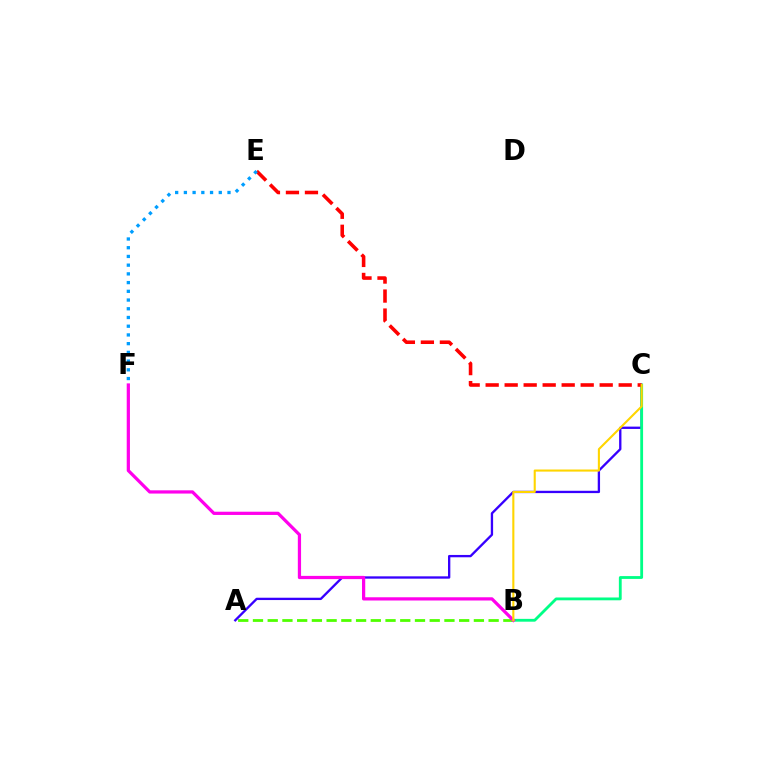{('A', 'B'): [{'color': '#4fff00', 'line_style': 'dashed', 'thickness': 2.0}], ('A', 'C'): [{'color': '#3700ff', 'line_style': 'solid', 'thickness': 1.68}], ('B', 'C'): [{'color': '#00ff86', 'line_style': 'solid', 'thickness': 2.03}, {'color': '#ffd500', 'line_style': 'solid', 'thickness': 1.51}], ('C', 'E'): [{'color': '#ff0000', 'line_style': 'dashed', 'thickness': 2.58}], ('B', 'F'): [{'color': '#ff00ed', 'line_style': 'solid', 'thickness': 2.33}], ('E', 'F'): [{'color': '#009eff', 'line_style': 'dotted', 'thickness': 2.37}]}